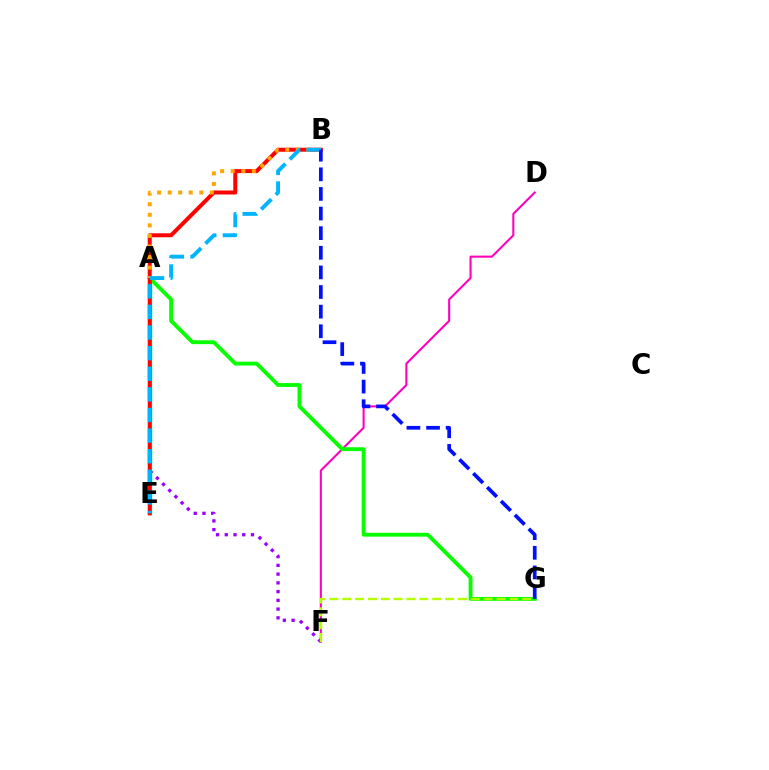{('A', 'F'): [{'color': '#9b00ff', 'line_style': 'dotted', 'thickness': 2.37}], ('D', 'F'): [{'color': '#ff00bd', 'line_style': 'solid', 'thickness': 1.5}], ('A', 'E'): [{'color': '#00ff9d', 'line_style': 'solid', 'thickness': 2.51}], ('A', 'G'): [{'color': '#08ff00', 'line_style': 'solid', 'thickness': 2.78}], ('B', 'E'): [{'color': '#ff0000', 'line_style': 'solid', 'thickness': 2.87}, {'color': '#00b5ff', 'line_style': 'dashed', 'thickness': 2.8}], ('A', 'B'): [{'color': '#ffa500', 'line_style': 'dotted', 'thickness': 2.87}], ('F', 'G'): [{'color': '#b3ff00', 'line_style': 'dashed', 'thickness': 1.75}], ('B', 'G'): [{'color': '#0010ff', 'line_style': 'dashed', 'thickness': 2.67}]}